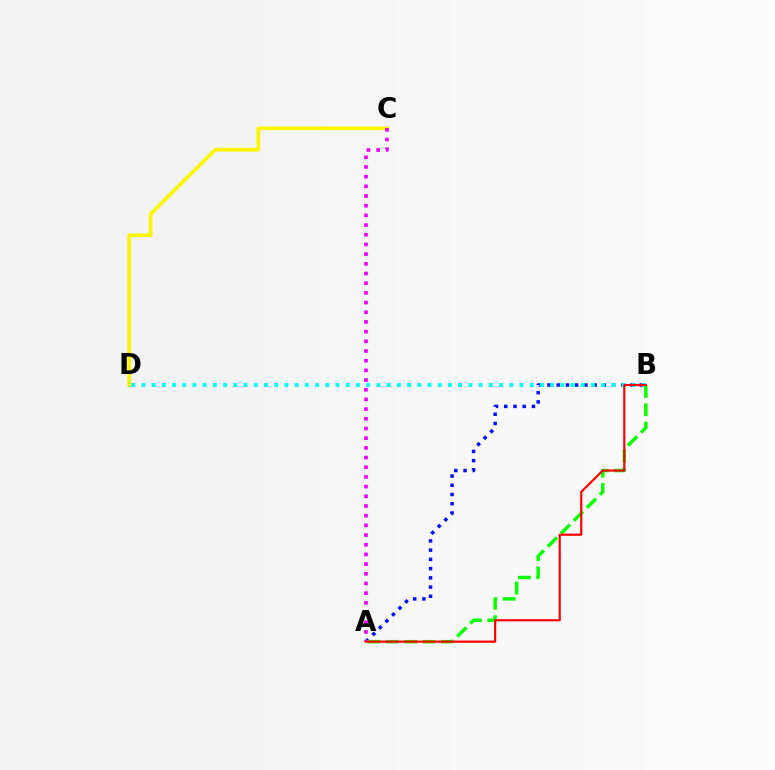{('C', 'D'): [{'color': '#fcf500', 'line_style': 'solid', 'thickness': 2.62}], ('A', 'B'): [{'color': '#0010ff', 'line_style': 'dotted', 'thickness': 2.51}, {'color': '#08ff00', 'line_style': 'dashed', 'thickness': 2.5}, {'color': '#ff0000', 'line_style': 'solid', 'thickness': 1.57}], ('B', 'D'): [{'color': '#00fff6', 'line_style': 'dotted', 'thickness': 2.78}], ('A', 'C'): [{'color': '#ee00ff', 'line_style': 'dotted', 'thickness': 2.63}]}